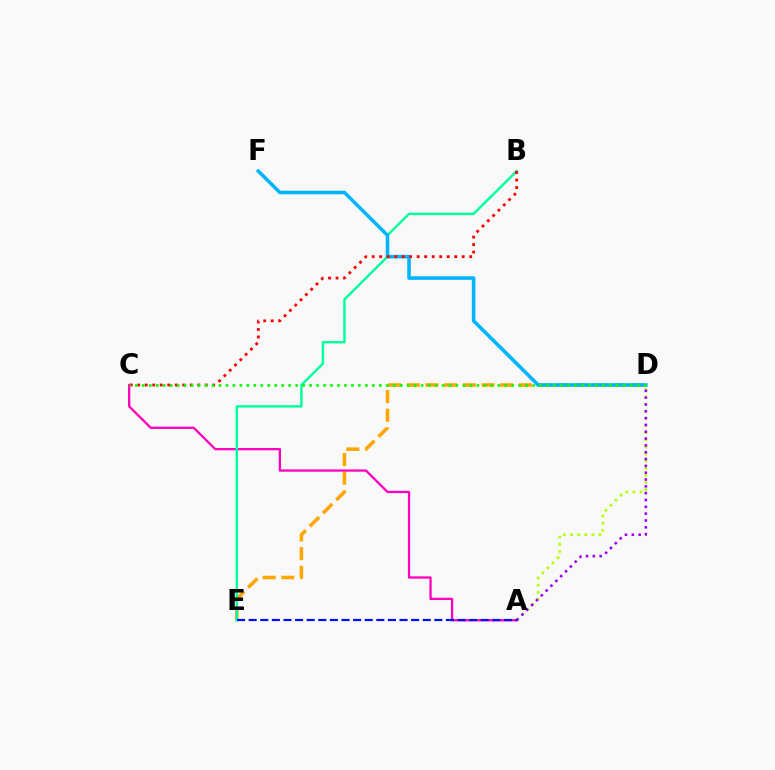{('A', 'D'): [{'color': '#b3ff00', 'line_style': 'dotted', 'thickness': 1.94}, {'color': '#9b00ff', 'line_style': 'dotted', 'thickness': 1.85}], ('D', 'E'): [{'color': '#ffa500', 'line_style': 'dashed', 'thickness': 2.54}], ('A', 'C'): [{'color': '#ff00bd', 'line_style': 'solid', 'thickness': 1.65}], ('B', 'E'): [{'color': '#00ff9d', 'line_style': 'solid', 'thickness': 1.75}], ('D', 'F'): [{'color': '#00b5ff', 'line_style': 'solid', 'thickness': 2.57}], ('B', 'C'): [{'color': '#ff0000', 'line_style': 'dotted', 'thickness': 2.04}], ('C', 'D'): [{'color': '#08ff00', 'line_style': 'dotted', 'thickness': 1.89}], ('A', 'E'): [{'color': '#0010ff', 'line_style': 'dashed', 'thickness': 1.58}]}